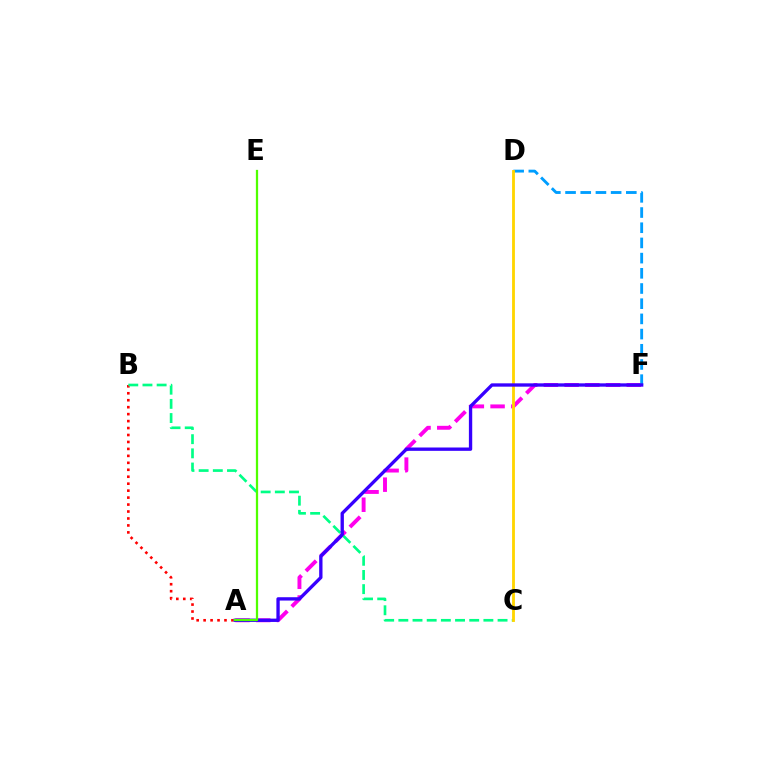{('A', 'B'): [{'color': '#ff0000', 'line_style': 'dotted', 'thickness': 1.89}], ('A', 'F'): [{'color': '#ff00ed', 'line_style': 'dashed', 'thickness': 2.82}, {'color': '#3700ff', 'line_style': 'solid', 'thickness': 2.4}], ('B', 'C'): [{'color': '#00ff86', 'line_style': 'dashed', 'thickness': 1.93}], ('D', 'F'): [{'color': '#009eff', 'line_style': 'dashed', 'thickness': 2.06}], ('C', 'D'): [{'color': '#ffd500', 'line_style': 'solid', 'thickness': 2.04}], ('A', 'E'): [{'color': '#4fff00', 'line_style': 'solid', 'thickness': 1.62}]}